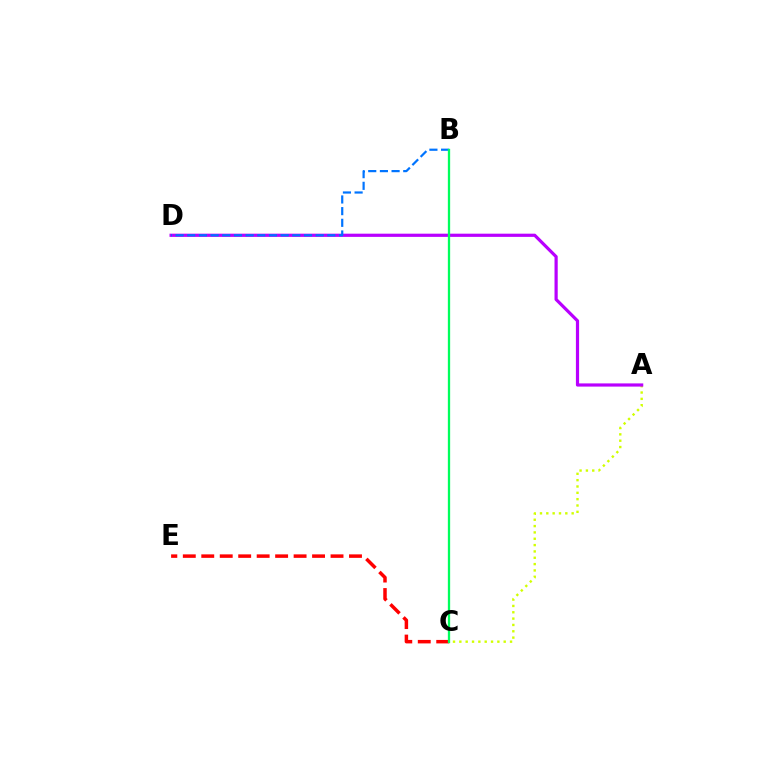{('A', 'C'): [{'color': '#d1ff00', 'line_style': 'dotted', 'thickness': 1.72}], ('A', 'D'): [{'color': '#b900ff', 'line_style': 'solid', 'thickness': 2.3}], ('C', 'E'): [{'color': '#ff0000', 'line_style': 'dashed', 'thickness': 2.51}], ('B', 'D'): [{'color': '#0074ff', 'line_style': 'dashed', 'thickness': 1.59}], ('B', 'C'): [{'color': '#00ff5c', 'line_style': 'solid', 'thickness': 1.65}]}